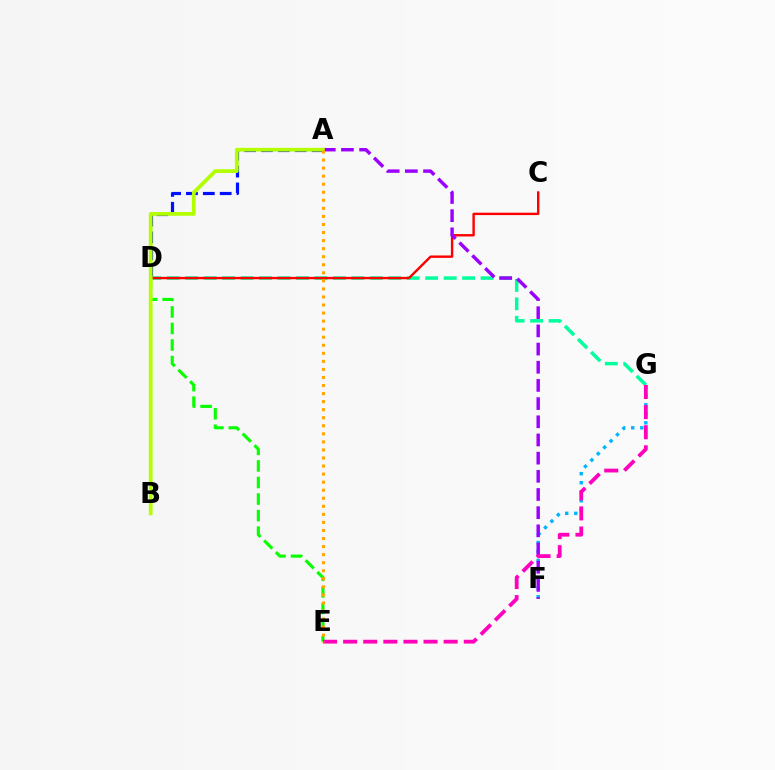{('A', 'D'): [{'color': '#0010ff', 'line_style': 'dashed', 'thickness': 2.29}], ('D', 'G'): [{'color': '#00ff9d', 'line_style': 'dashed', 'thickness': 2.51}], ('F', 'G'): [{'color': '#00b5ff', 'line_style': 'dotted', 'thickness': 2.45}], ('C', 'D'): [{'color': '#ff0000', 'line_style': 'solid', 'thickness': 1.73}], ('D', 'E'): [{'color': '#08ff00', 'line_style': 'dashed', 'thickness': 2.25}], ('A', 'F'): [{'color': '#9b00ff', 'line_style': 'dashed', 'thickness': 2.47}], ('A', 'B'): [{'color': '#b3ff00', 'line_style': 'solid', 'thickness': 2.71}], ('E', 'G'): [{'color': '#ff00bd', 'line_style': 'dashed', 'thickness': 2.73}], ('A', 'E'): [{'color': '#ffa500', 'line_style': 'dotted', 'thickness': 2.19}]}